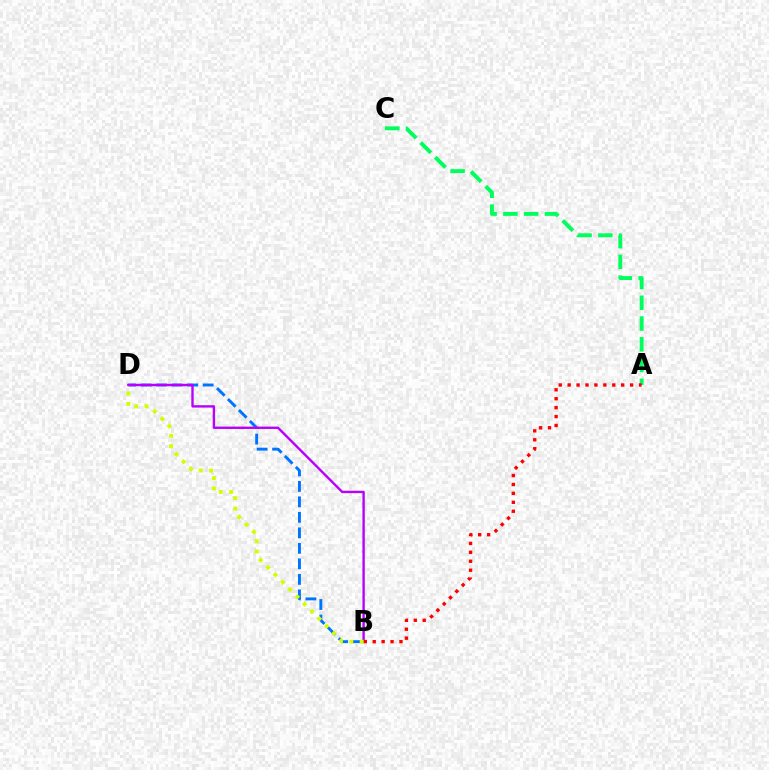{('B', 'D'): [{'color': '#0074ff', 'line_style': 'dashed', 'thickness': 2.11}, {'color': '#b900ff', 'line_style': 'solid', 'thickness': 1.72}, {'color': '#d1ff00', 'line_style': 'dotted', 'thickness': 2.82}], ('A', 'C'): [{'color': '#00ff5c', 'line_style': 'dashed', 'thickness': 2.82}], ('A', 'B'): [{'color': '#ff0000', 'line_style': 'dotted', 'thickness': 2.42}]}